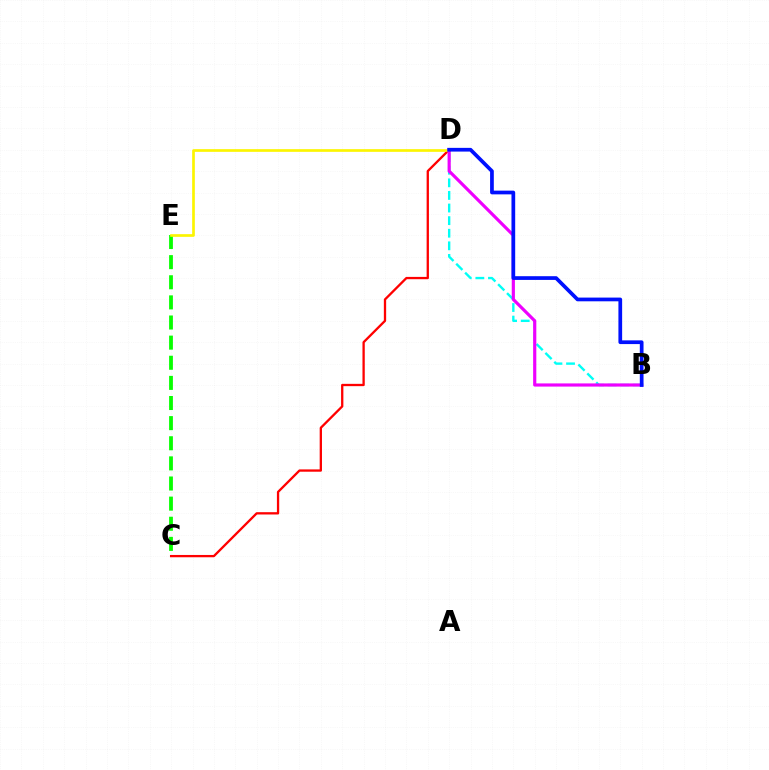{('C', 'E'): [{'color': '#08ff00', 'line_style': 'dashed', 'thickness': 2.73}], ('B', 'D'): [{'color': '#00fff6', 'line_style': 'dashed', 'thickness': 1.71}, {'color': '#ee00ff', 'line_style': 'solid', 'thickness': 2.28}, {'color': '#0010ff', 'line_style': 'solid', 'thickness': 2.68}], ('C', 'D'): [{'color': '#ff0000', 'line_style': 'solid', 'thickness': 1.66}], ('D', 'E'): [{'color': '#fcf500', 'line_style': 'solid', 'thickness': 1.93}]}